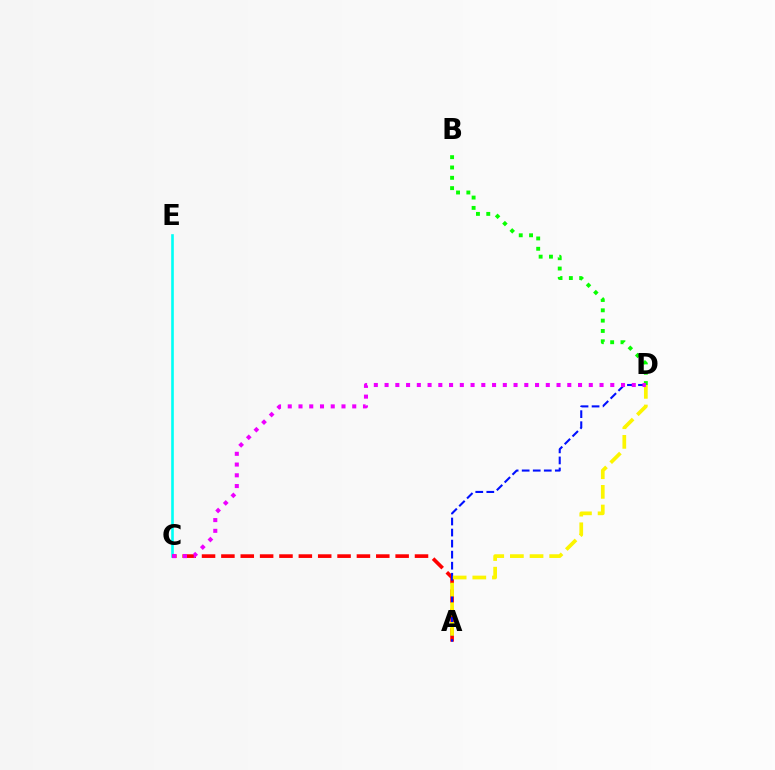{('C', 'E'): [{'color': '#00fff6', 'line_style': 'solid', 'thickness': 1.9}], ('A', 'C'): [{'color': '#ff0000', 'line_style': 'dashed', 'thickness': 2.63}], ('A', 'D'): [{'color': '#0010ff', 'line_style': 'dashed', 'thickness': 1.5}, {'color': '#fcf500', 'line_style': 'dashed', 'thickness': 2.67}], ('B', 'D'): [{'color': '#08ff00', 'line_style': 'dotted', 'thickness': 2.8}], ('C', 'D'): [{'color': '#ee00ff', 'line_style': 'dotted', 'thickness': 2.92}]}